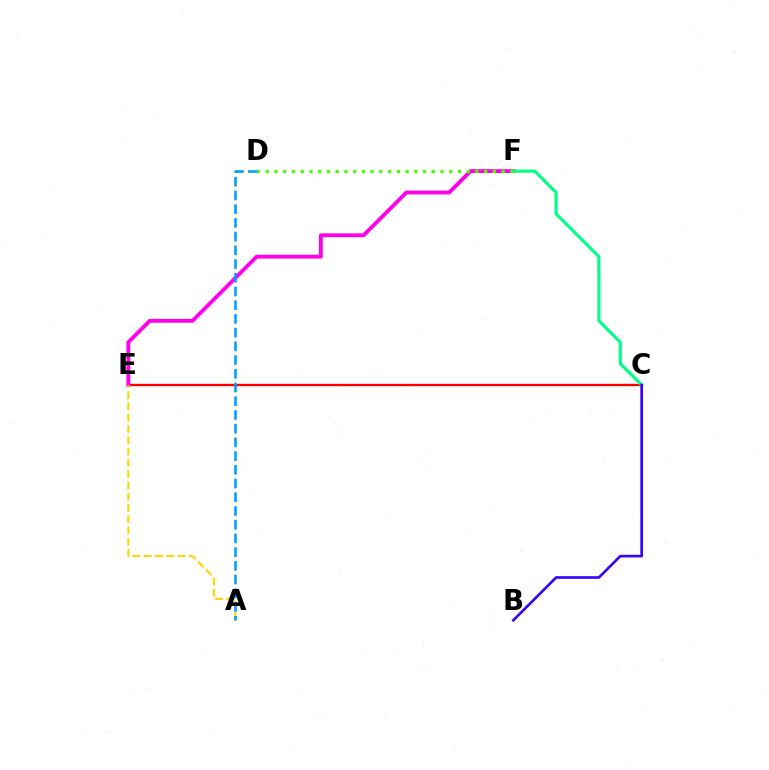{('C', 'E'): [{'color': '#ff0000', 'line_style': 'solid', 'thickness': 1.69}], ('E', 'F'): [{'color': '#ff00ed', 'line_style': 'solid', 'thickness': 2.77}], ('C', 'F'): [{'color': '#00ff86', 'line_style': 'solid', 'thickness': 2.24}], ('D', 'F'): [{'color': '#4fff00', 'line_style': 'dotted', 'thickness': 2.37}], ('B', 'C'): [{'color': '#3700ff', 'line_style': 'solid', 'thickness': 1.9}], ('A', 'E'): [{'color': '#ffd500', 'line_style': 'dashed', 'thickness': 1.53}], ('A', 'D'): [{'color': '#009eff', 'line_style': 'dashed', 'thickness': 1.86}]}